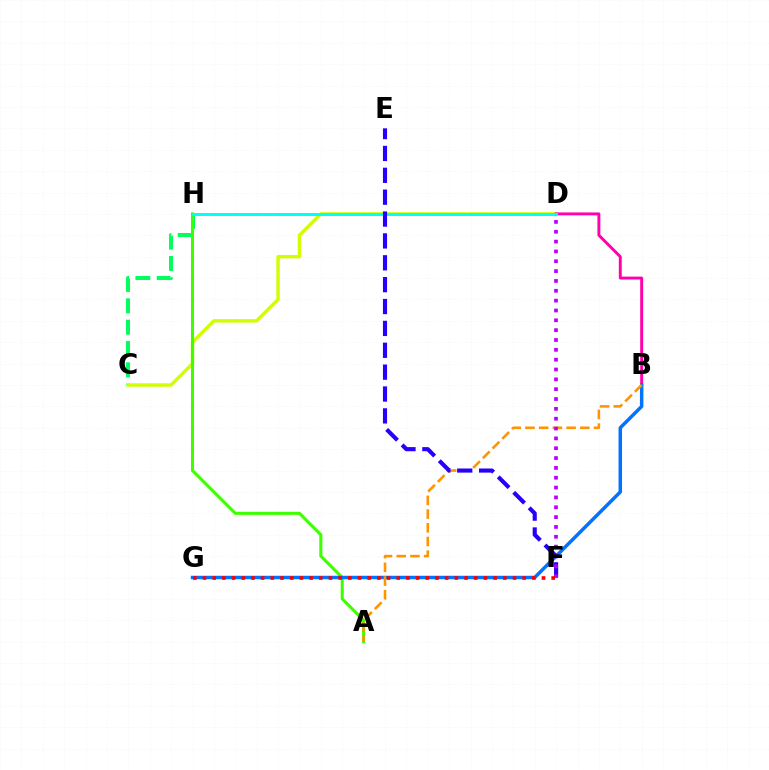{('C', 'H'): [{'color': '#00ff5c', 'line_style': 'dashed', 'thickness': 2.9}], ('C', 'D'): [{'color': '#d1ff00', 'line_style': 'solid', 'thickness': 2.47}], ('B', 'D'): [{'color': '#ff00ac', 'line_style': 'solid', 'thickness': 2.1}], ('A', 'H'): [{'color': '#3dff00', 'line_style': 'solid', 'thickness': 2.2}], ('D', 'H'): [{'color': '#00fff6', 'line_style': 'solid', 'thickness': 2.11}], ('B', 'G'): [{'color': '#0074ff', 'line_style': 'solid', 'thickness': 2.51}], ('A', 'B'): [{'color': '#ff9400', 'line_style': 'dashed', 'thickness': 1.86}], ('E', 'F'): [{'color': '#2500ff', 'line_style': 'dashed', 'thickness': 2.97}], ('D', 'F'): [{'color': '#b900ff', 'line_style': 'dotted', 'thickness': 2.67}], ('F', 'G'): [{'color': '#ff0000', 'line_style': 'dotted', 'thickness': 2.63}]}